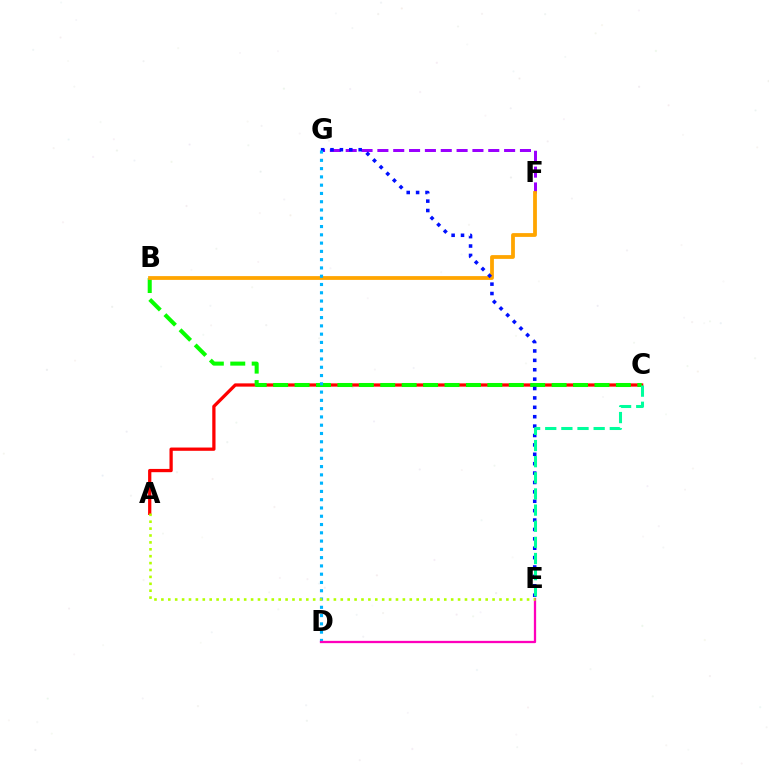{('A', 'C'): [{'color': '#ff0000', 'line_style': 'solid', 'thickness': 2.35}], ('F', 'G'): [{'color': '#9b00ff', 'line_style': 'dashed', 'thickness': 2.15}], ('B', 'C'): [{'color': '#08ff00', 'line_style': 'dashed', 'thickness': 2.91}], ('B', 'F'): [{'color': '#ffa500', 'line_style': 'solid', 'thickness': 2.72}], ('E', 'G'): [{'color': '#0010ff', 'line_style': 'dotted', 'thickness': 2.55}], ('D', 'G'): [{'color': '#00b5ff', 'line_style': 'dotted', 'thickness': 2.25}], ('D', 'E'): [{'color': '#ff00bd', 'line_style': 'solid', 'thickness': 1.64}], ('C', 'E'): [{'color': '#00ff9d', 'line_style': 'dashed', 'thickness': 2.19}], ('A', 'E'): [{'color': '#b3ff00', 'line_style': 'dotted', 'thickness': 1.87}]}